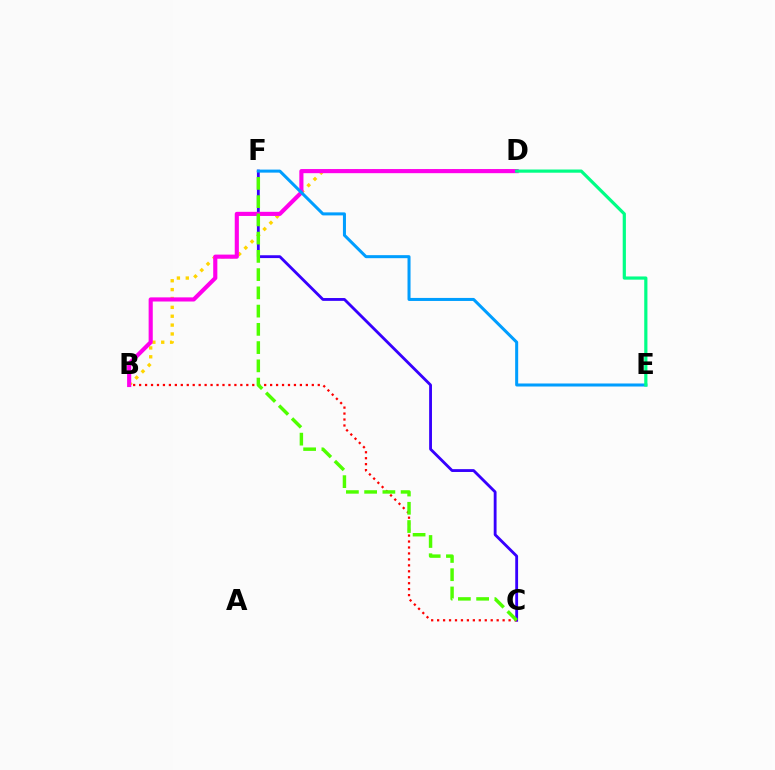{('C', 'F'): [{'color': '#3700ff', 'line_style': 'solid', 'thickness': 2.04}, {'color': '#4fff00', 'line_style': 'dashed', 'thickness': 2.48}], ('B', 'C'): [{'color': '#ff0000', 'line_style': 'dotted', 'thickness': 1.62}], ('B', 'D'): [{'color': '#ffd500', 'line_style': 'dotted', 'thickness': 2.41}, {'color': '#ff00ed', 'line_style': 'solid', 'thickness': 2.97}], ('E', 'F'): [{'color': '#009eff', 'line_style': 'solid', 'thickness': 2.18}], ('D', 'E'): [{'color': '#00ff86', 'line_style': 'solid', 'thickness': 2.3}]}